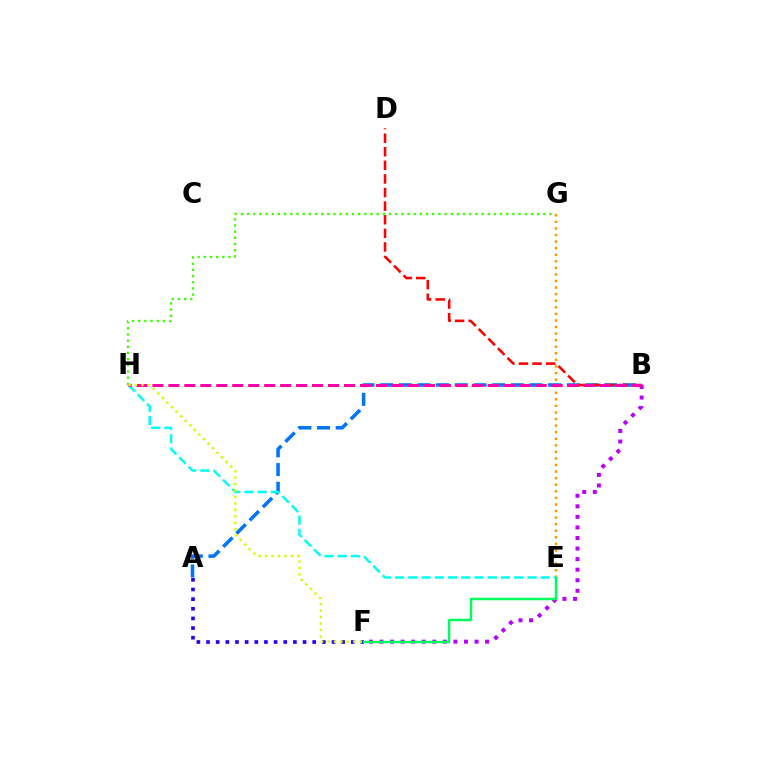{('A', 'F'): [{'color': '#2500ff', 'line_style': 'dotted', 'thickness': 2.62}], ('E', 'G'): [{'color': '#ff9400', 'line_style': 'dotted', 'thickness': 1.79}], ('A', 'B'): [{'color': '#0074ff', 'line_style': 'dashed', 'thickness': 2.54}], ('E', 'H'): [{'color': '#00fff6', 'line_style': 'dashed', 'thickness': 1.8}], ('B', 'F'): [{'color': '#b900ff', 'line_style': 'dotted', 'thickness': 2.87}], ('E', 'F'): [{'color': '#00ff5c', 'line_style': 'solid', 'thickness': 1.78}], ('B', 'D'): [{'color': '#ff0000', 'line_style': 'dashed', 'thickness': 1.85}], ('G', 'H'): [{'color': '#3dff00', 'line_style': 'dotted', 'thickness': 1.68}], ('B', 'H'): [{'color': '#ff00ac', 'line_style': 'dashed', 'thickness': 2.17}], ('F', 'H'): [{'color': '#d1ff00', 'line_style': 'dotted', 'thickness': 1.75}]}